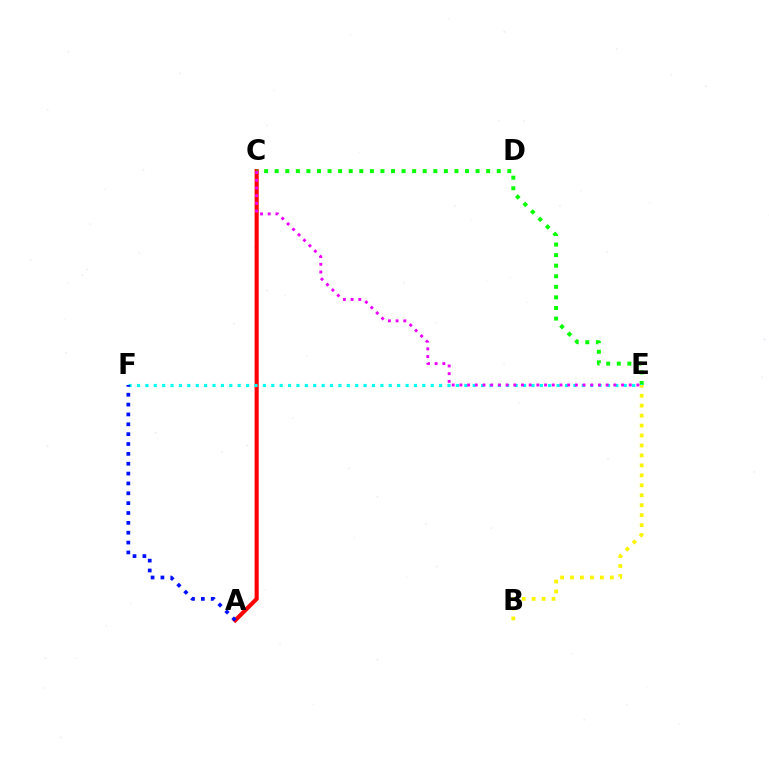{('A', 'C'): [{'color': '#ff0000', 'line_style': 'solid', 'thickness': 2.97}], ('C', 'E'): [{'color': '#08ff00', 'line_style': 'dotted', 'thickness': 2.87}, {'color': '#ee00ff', 'line_style': 'dotted', 'thickness': 2.09}], ('E', 'F'): [{'color': '#00fff6', 'line_style': 'dotted', 'thickness': 2.28}], ('B', 'E'): [{'color': '#fcf500', 'line_style': 'dotted', 'thickness': 2.71}], ('A', 'F'): [{'color': '#0010ff', 'line_style': 'dotted', 'thickness': 2.68}]}